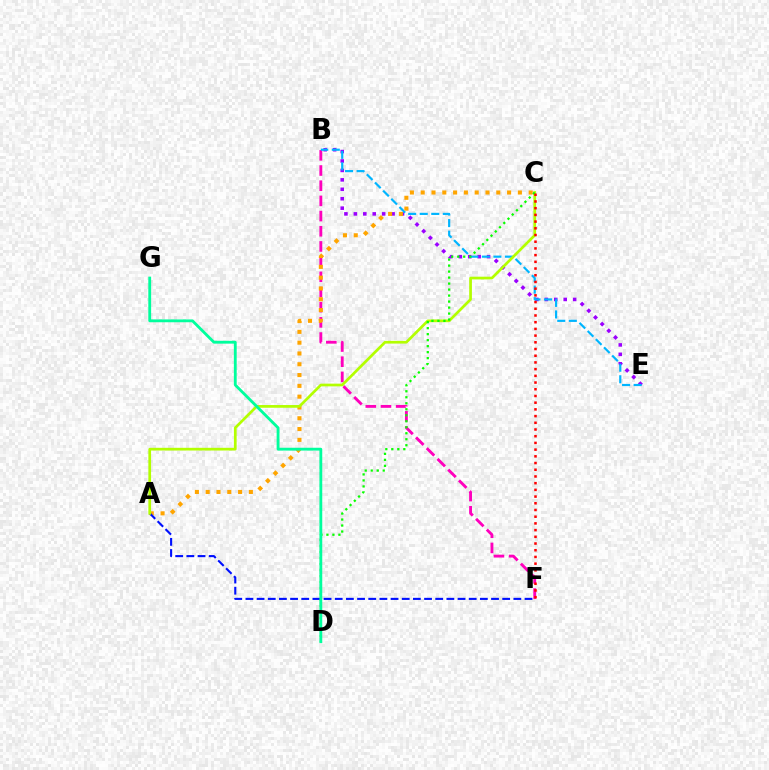{('B', 'F'): [{'color': '#ff00bd', 'line_style': 'dashed', 'thickness': 2.06}], ('B', 'E'): [{'color': '#9b00ff', 'line_style': 'dotted', 'thickness': 2.56}, {'color': '#00b5ff', 'line_style': 'dashed', 'thickness': 1.57}], ('A', 'C'): [{'color': '#ffa500', 'line_style': 'dotted', 'thickness': 2.93}, {'color': '#b3ff00', 'line_style': 'solid', 'thickness': 1.95}], ('A', 'F'): [{'color': '#0010ff', 'line_style': 'dashed', 'thickness': 1.52}], ('C', 'D'): [{'color': '#08ff00', 'line_style': 'dotted', 'thickness': 1.63}], ('C', 'F'): [{'color': '#ff0000', 'line_style': 'dotted', 'thickness': 1.82}], ('D', 'G'): [{'color': '#00ff9d', 'line_style': 'solid', 'thickness': 2.04}]}